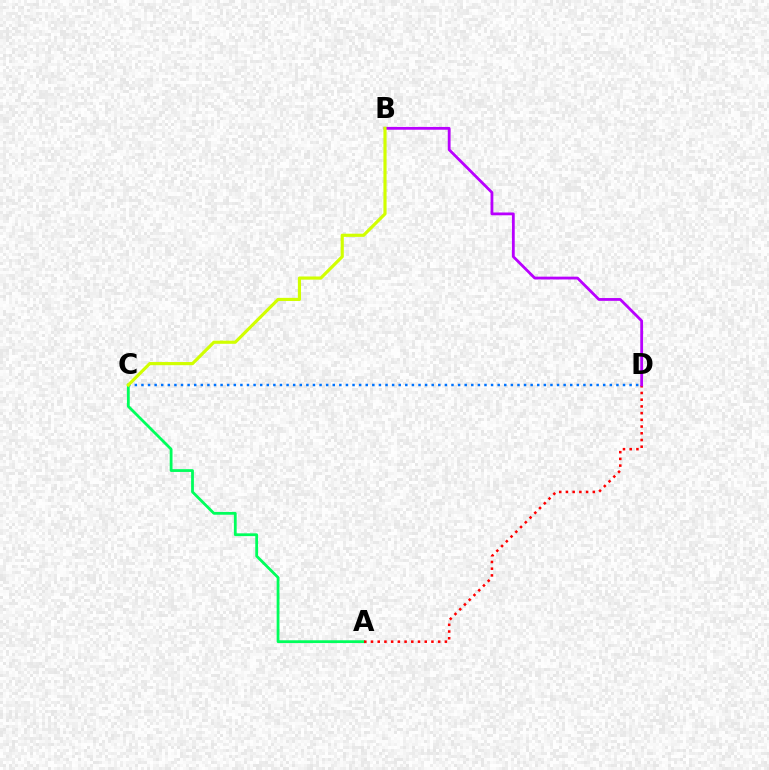{('A', 'C'): [{'color': '#00ff5c', 'line_style': 'solid', 'thickness': 2.01}], ('C', 'D'): [{'color': '#0074ff', 'line_style': 'dotted', 'thickness': 1.79}], ('A', 'D'): [{'color': '#ff0000', 'line_style': 'dotted', 'thickness': 1.82}], ('B', 'D'): [{'color': '#b900ff', 'line_style': 'solid', 'thickness': 2.02}], ('B', 'C'): [{'color': '#d1ff00', 'line_style': 'solid', 'thickness': 2.27}]}